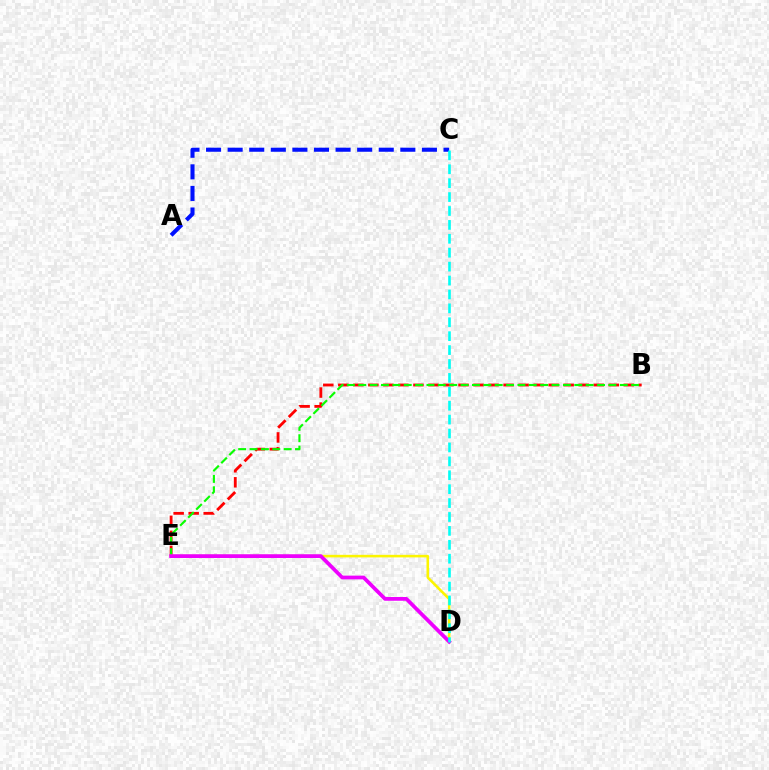{('B', 'E'): [{'color': '#ff0000', 'line_style': 'dashed', 'thickness': 2.04}, {'color': '#08ff00', 'line_style': 'dashed', 'thickness': 1.54}], ('D', 'E'): [{'color': '#fcf500', 'line_style': 'solid', 'thickness': 1.85}, {'color': '#ee00ff', 'line_style': 'solid', 'thickness': 2.7}], ('A', 'C'): [{'color': '#0010ff', 'line_style': 'dashed', 'thickness': 2.93}], ('C', 'D'): [{'color': '#00fff6', 'line_style': 'dashed', 'thickness': 1.89}]}